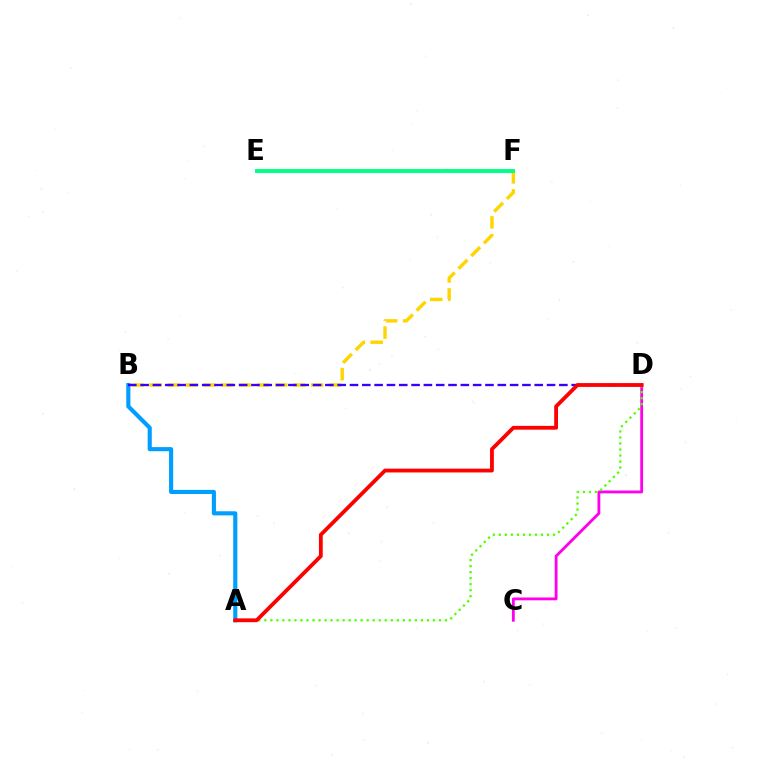{('B', 'F'): [{'color': '#ffd500', 'line_style': 'dashed', 'thickness': 2.44}], ('A', 'B'): [{'color': '#009eff', 'line_style': 'solid', 'thickness': 2.97}], ('C', 'D'): [{'color': '#ff00ed', 'line_style': 'solid', 'thickness': 2.03}], ('B', 'D'): [{'color': '#3700ff', 'line_style': 'dashed', 'thickness': 1.67}], ('E', 'F'): [{'color': '#00ff86', 'line_style': 'solid', 'thickness': 2.8}], ('A', 'D'): [{'color': '#4fff00', 'line_style': 'dotted', 'thickness': 1.64}, {'color': '#ff0000', 'line_style': 'solid', 'thickness': 2.74}]}